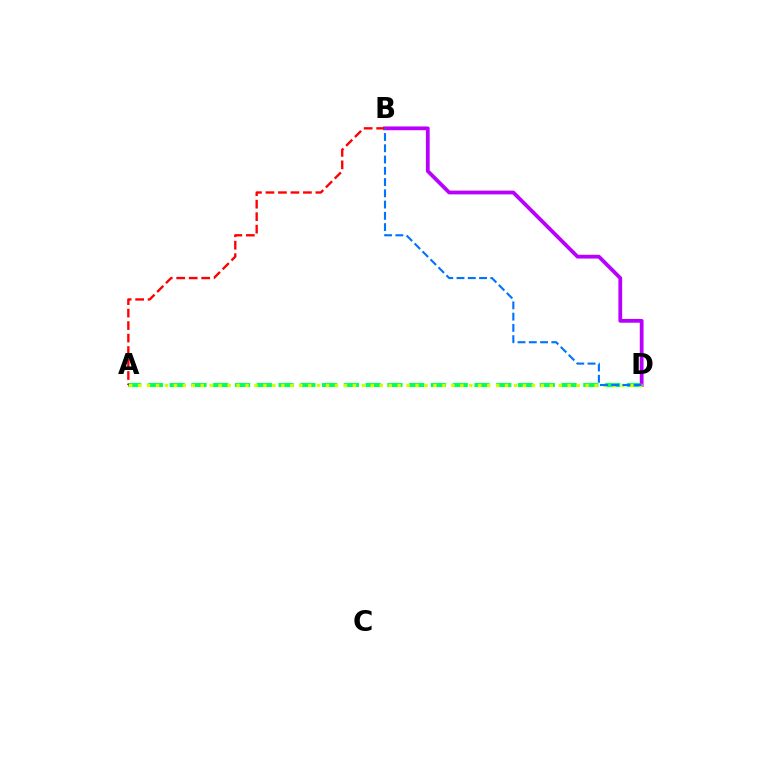{('A', 'D'): [{'color': '#00ff5c', 'line_style': 'dashed', 'thickness': 2.96}, {'color': '#d1ff00', 'line_style': 'dotted', 'thickness': 2.43}], ('B', 'D'): [{'color': '#b900ff', 'line_style': 'solid', 'thickness': 2.72}, {'color': '#0074ff', 'line_style': 'dashed', 'thickness': 1.53}], ('A', 'B'): [{'color': '#ff0000', 'line_style': 'dashed', 'thickness': 1.7}]}